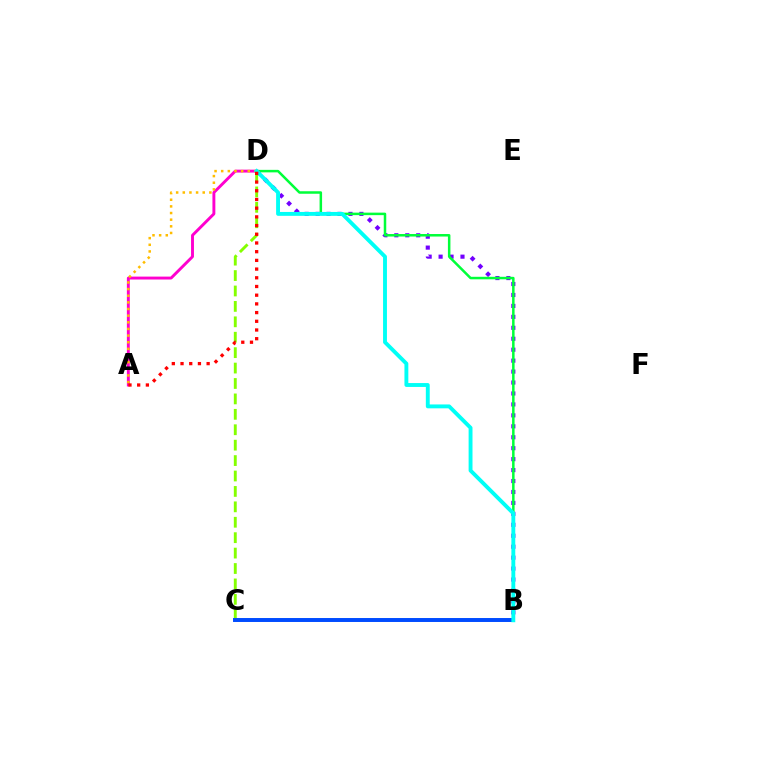{('B', 'D'): [{'color': '#7200ff', 'line_style': 'dotted', 'thickness': 2.97}, {'color': '#00ff39', 'line_style': 'solid', 'thickness': 1.81}, {'color': '#00fff6', 'line_style': 'solid', 'thickness': 2.8}], ('C', 'D'): [{'color': '#84ff00', 'line_style': 'dashed', 'thickness': 2.09}], ('A', 'D'): [{'color': '#ff00cf', 'line_style': 'solid', 'thickness': 2.1}, {'color': '#ffbd00', 'line_style': 'dotted', 'thickness': 1.8}, {'color': '#ff0000', 'line_style': 'dotted', 'thickness': 2.36}], ('B', 'C'): [{'color': '#004bff', 'line_style': 'solid', 'thickness': 2.84}]}